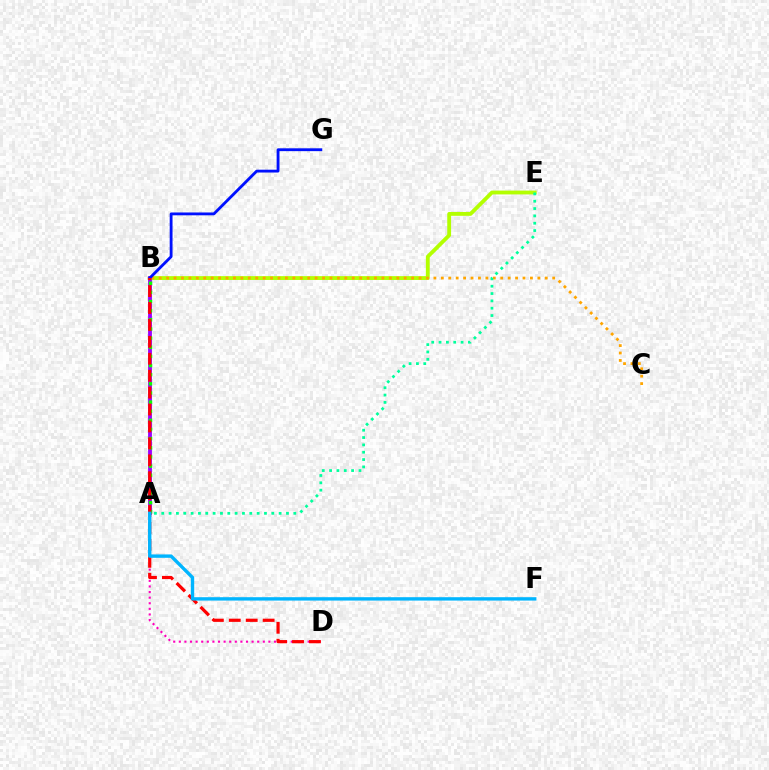{('B', 'E'): [{'color': '#b3ff00', 'line_style': 'solid', 'thickness': 2.76}], ('A', 'D'): [{'color': '#ff00bd', 'line_style': 'dotted', 'thickness': 1.52}], ('A', 'B'): [{'color': '#9b00ff', 'line_style': 'solid', 'thickness': 2.76}, {'color': '#08ff00', 'line_style': 'dotted', 'thickness': 2.48}], ('B', 'C'): [{'color': '#ffa500', 'line_style': 'dotted', 'thickness': 2.02}], ('B', 'G'): [{'color': '#0010ff', 'line_style': 'solid', 'thickness': 2.04}], ('B', 'D'): [{'color': '#ff0000', 'line_style': 'dashed', 'thickness': 2.3}], ('A', 'E'): [{'color': '#00ff9d', 'line_style': 'dotted', 'thickness': 1.99}], ('A', 'F'): [{'color': '#00b5ff', 'line_style': 'solid', 'thickness': 2.43}]}